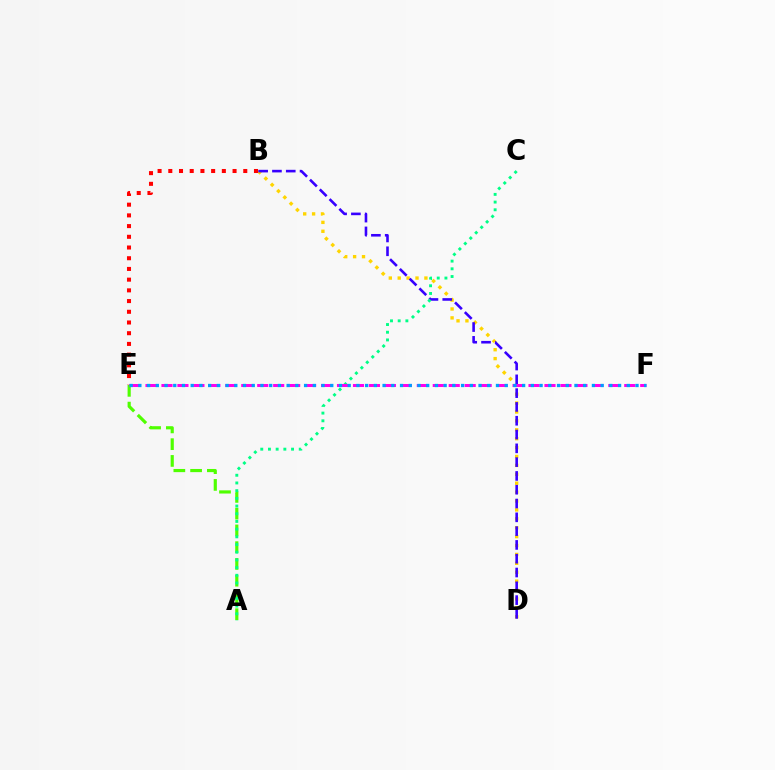{('A', 'E'): [{'color': '#4fff00', 'line_style': 'dashed', 'thickness': 2.28}], ('B', 'D'): [{'color': '#ffd500', 'line_style': 'dotted', 'thickness': 2.42}, {'color': '#3700ff', 'line_style': 'dashed', 'thickness': 1.87}], ('A', 'C'): [{'color': '#00ff86', 'line_style': 'dotted', 'thickness': 2.09}], ('E', 'F'): [{'color': '#ff00ed', 'line_style': 'dashed', 'thickness': 2.17}, {'color': '#009eff', 'line_style': 'dotted', 'thickness': 2.37}], ('B', 'E'): [{'color': '#ff0000', 'line_style': 'dotted', 'thickness': 2.91}]}